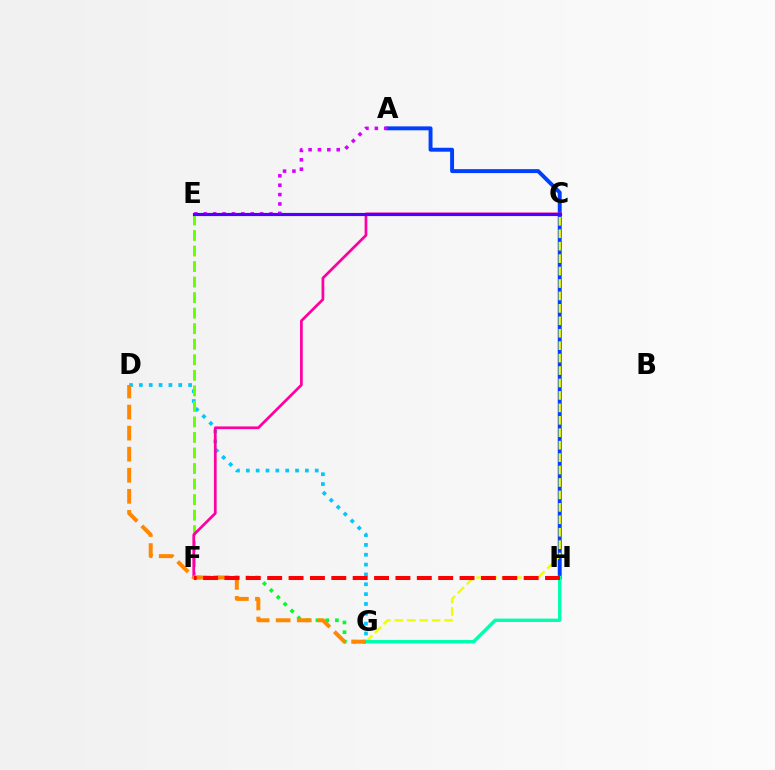{('D', 'G'): [{'color': '#00c7ff', 'line_style': 'dotted', 'thickness': 2.67}, {'color': '#ff8800', 'line_style': 'dashed', 'thickness': 2.86}], ('A', 'H'): [{'color': '#003fff', 'line_style': 'solid', 'thickness': 2.83}], ('C', 'G'): [{'color': '#eeff00', 'line_style': 'dashed', 'thickness': 1.69}], ('E', 'F'): [{'color': '#66ff00', 'line_style': 'dashed', 'thickness': 2.11}], ('F', 'G'): [{'color': '#00ff27', 'line_style': 'dotted', 'thickness': 2.64}], ('C', 'F'): [{'color': '#ff00a0', 'line_style': 'solid', 'thickness': 1.96}], ('G', 'H'): [{'color': '#00ffaf', 'line_style': 'solid', 'thickness': 2.44}], ('A', 'E'): [{'color': '#d600ff', 'line_style': 'dotted', 'thickness': 2.55}], ('C', 'E'): [{'color': '#4f00ff', 'line_style': 'solid', 'thickness': 2.27}], ('F', 'H'): [{'color': '#ff0000', 'line_style': 'dashed', 'thickness': 2.9}]}